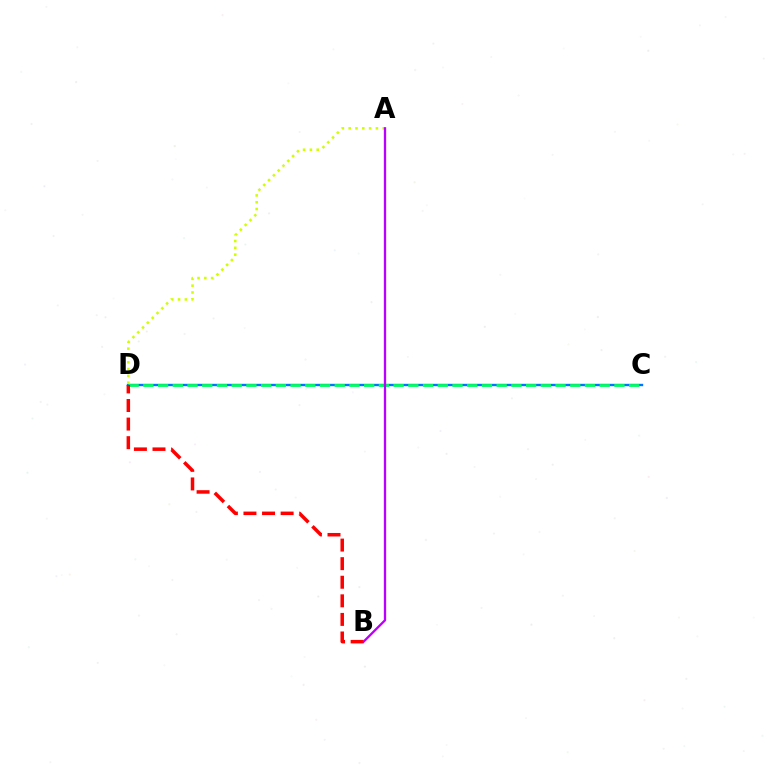{('C', 'D'): [{'color': '#0074ff', 'line_style': 'solid', 'thickness': 1.71}, {'color': '#00ff5c', 'line_style': 'dashed', 'thickness': 2.0}], ('A', 'D'): [{'color': '#d1ff00', 'line_style': 'dotted', 'thickness': 1.85}], ('B', 'D'): [{'color': '#ff0000', 'line_style': 'dashed', 'thickness': 2.52}], ('A', 'B'): [{'color': '#b900ff', 'line_style': 'solid', 'thickness': 1.67}]}